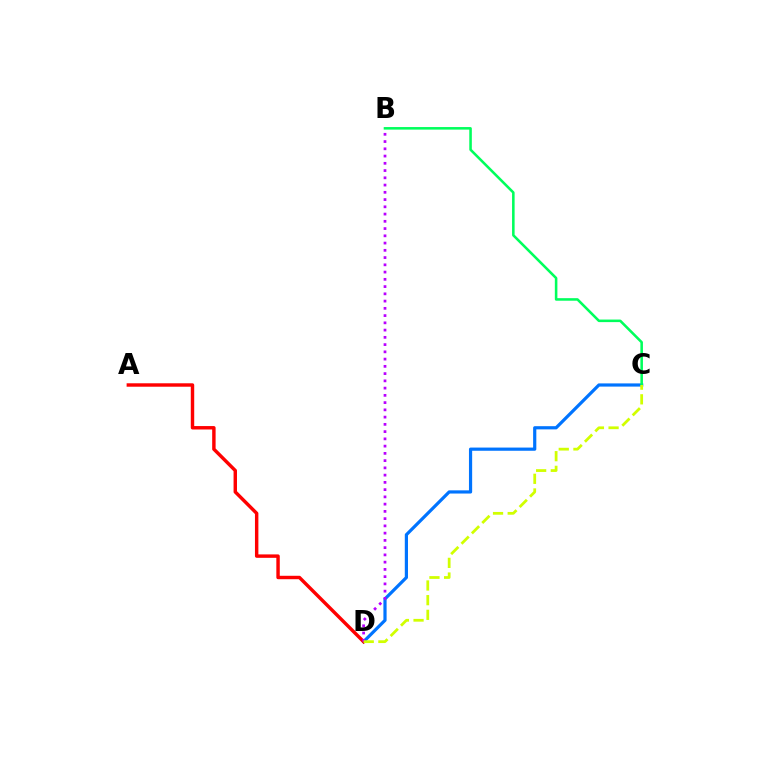{('C', 'D'): [{'color': '#0074ff', 'line_style': 'solid', 'thickness': 2.3}, {'color': '#d1ff00', 'line_style': 'dashed', 'thickness': 1.99}], ('A', 'D'): [{'color': '#ff0000', 'line_style': 'solid', 'thickness': 2.47}], ('B', 'D'): [{'color': '#b900ff', 'line_style': 'dotted', 'thickness': 1.97}], ('B', 'C'): [{'color': '#00ff5c', 'line_style': 'solid', 'thickness': 1.84}]}